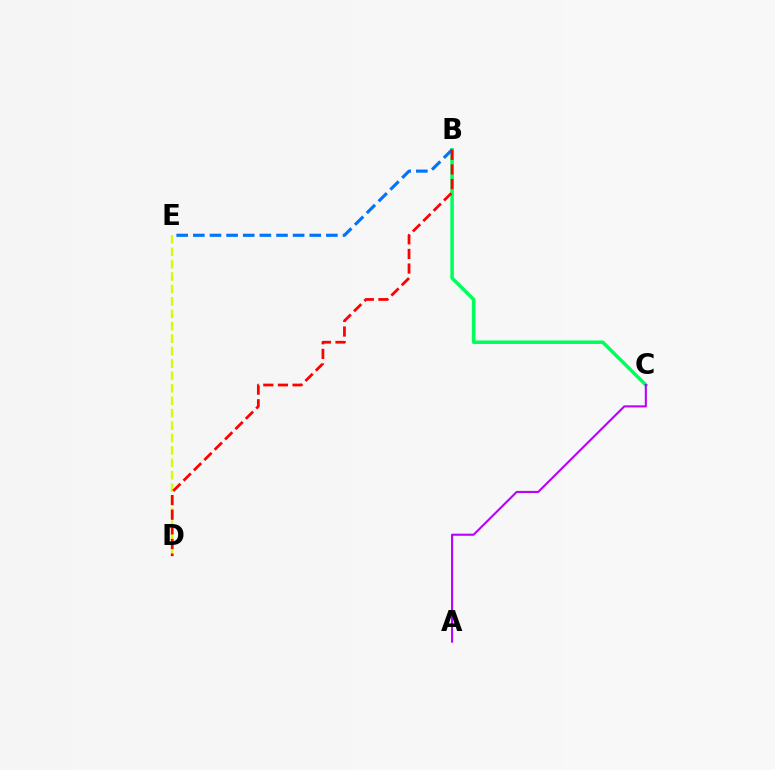{('D', 'E'): [{'color': '#d1ff00', 'line_style': 'dashed', 'thickness': 1.69}], ('B', 'C'): [{'color': '#00ff5c', 'line_style': 'solid', 'thickness': 2.53}], ('B', 'E'): [{'color': '#0074ff', 'line_style': 'dashed', 'thickness': 2.26}], ('B', 'D'): [{'color': '#ff0000', 'line_style': 'dashed', 'thickness': 1.99}], ('A', 'C'): [{'color': '#b900ff', 'line_style': 'solid', 'thickness': 1.5}]}